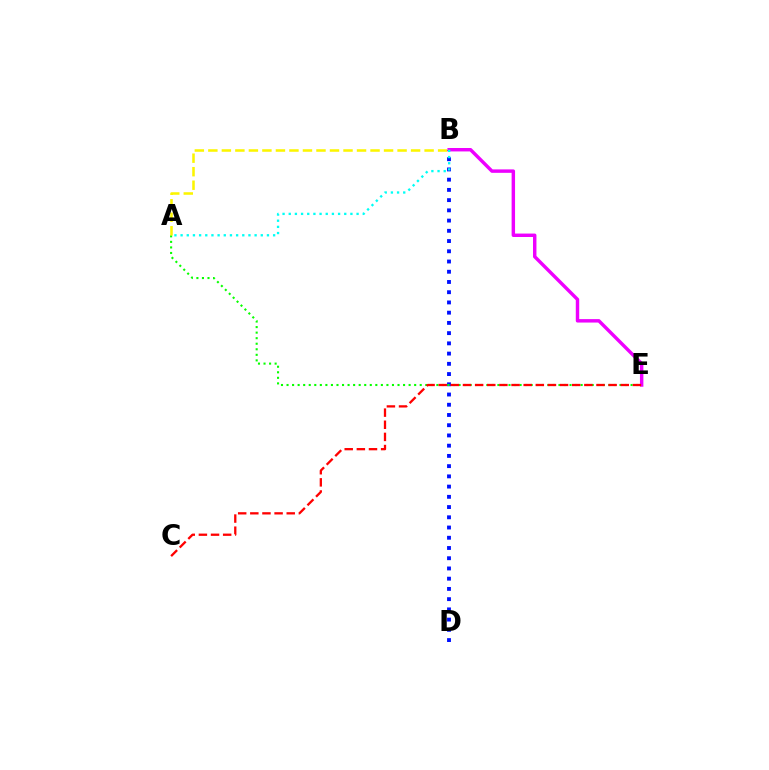{('B', 'D'): [{'color': '#0010ff', 'line_style': 'dotted', 'thickness': 2.78}], ('A', 'E'): [{'color': '#08ff00', 'line_style': 'dotted', 'thickness': 1.51}], ('A', 'B'): [{'color': '#fcf500', 'line_style': 'dashed', 'thickness': 1.84}, {'color': '#00fff6', 'line_style': 'dotted', 'thickness': 1.68}], ('B', 'E'): [{'color': '#ee00ff', 'line_style': 'solid', 'thickness': 2.47}], ('C', 'E'): [{'color': '#ff0000', 'line_style': 'dashed', 'thickness': 1.65}]}